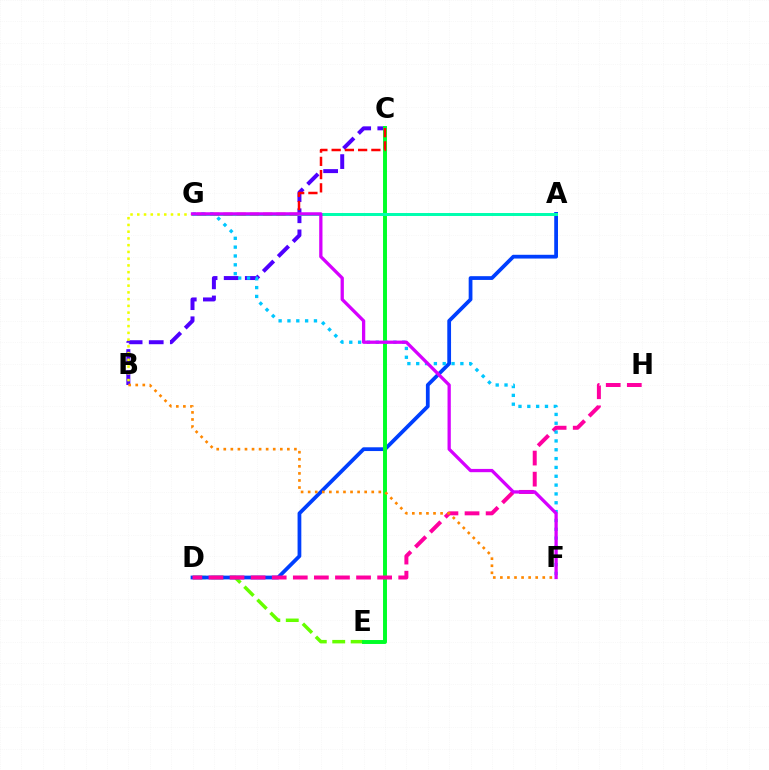{('D', 'E'): [{'color': '#66ff00', 'line_style': 'dashed', 'thickness': 2.51}], ('A', 'D'): [{'color': '#003fff', 'line_style': 'solid', 'thickness': 2.71}], ('B', 'C'): [{'color': '#4f00ff', 'line_style': 'dashed', 'thickness': 2.87}], ('B', 'G'): [{'color': '#eeff00', 'line_style': 'dotted', 'thickness': 1.83}], ('C', 'E'): [{'color': '#00ff27', 'line_style': 'solid', 'thickness': 2.83}], ('D', 'H'): [{'color': '#ff00a0', 'line_style': 'dashed', 'thickness': 2.86}], ('A', 'G'): [{'color': '#00ffaf', 'line_style': 'solid', 'thickness': 2.15}], ('C', 'G'): [{'color': '#ff0000', 'line_style': 'dashed', 'thickness': 1.8}], ('F', 'G'): [{'color': '#00c7ff', 'line_style': 'dotted', 'thickness': 2.4}, {'color': '#d600ff', 'line_style': 'solid', 'thickness': 2.36}], ('B', 'F'): [{'color': '#ff8800', 'line_style': 'dotted', 'thickness': 1.92}]}